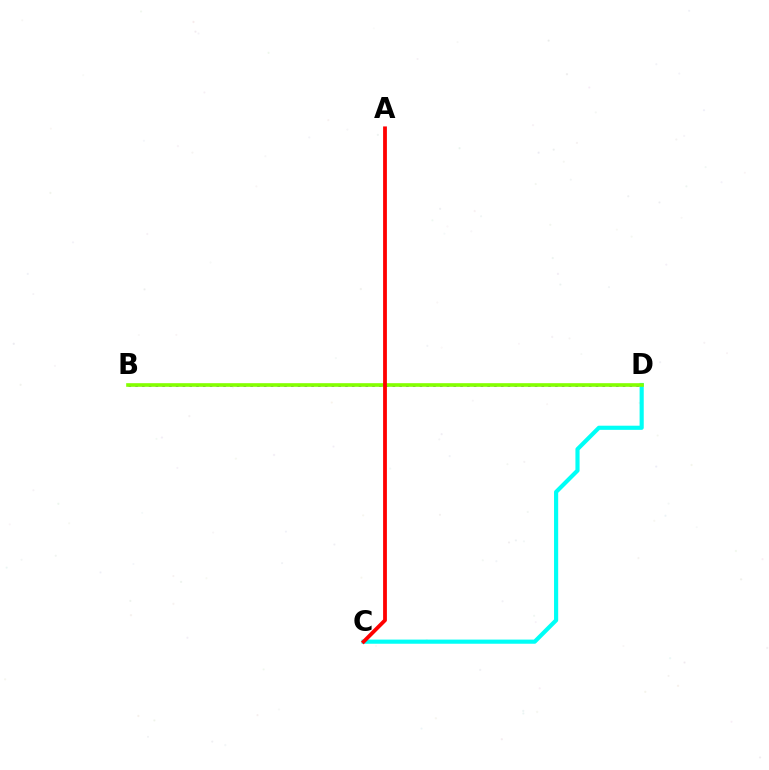{('B', 'D'): [{'color': '#7200ff', 'line_style': 'dotted', 'thickness': 1.84}, {'color': '#84ff00', 'line_style': 'solid', 'thickness': 2.62}], ('C', 'D'): [{'color': '#00fff6', 'line_style': 'solid', 'thickness': 2.99}], ('A', 'C'): [{'color': '#ff0000', 'line_style': 'solid', 'thickness': 2.73}]}